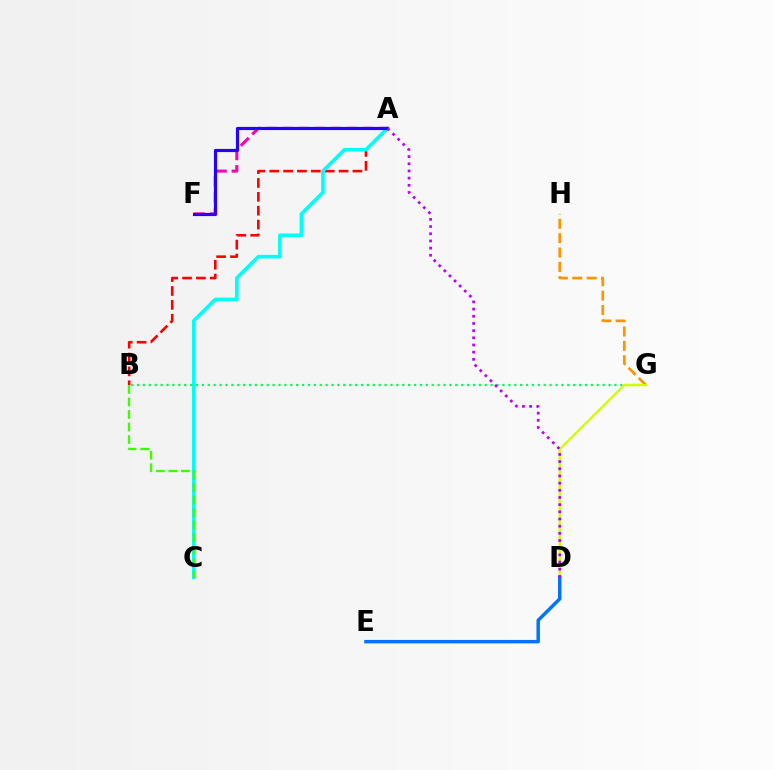{('G', 'H'): [{'color': '#ff9400', 'line_style': 'dashed', 'thickness': 1.95}], ('A', 'B'): [{'color': '#ff0000', 'line_style': 'dashed', 'thickness': 1.88}], ('A', 'F'): [{'color': '#ff00ac', 'line_style': 'dashed', 'thickness': 2.19}, {'color': '#2500ff', 'line_style': 'solid', 'thickness': 2.28}], ('A', 'C'): [{'color': '#00fff6', 'line_style': 'solid', 'thickness': 2.6}], ('B', 'G'): [{'color': '#00ff5c', 'line_style': 'dotted', 'thickness': 1.6}], ('D', 'G'): [{'color': '#d1ff00', 'line_style': 'solid', 'thickness': 1.69}], ('D', 'E'): [{'color': '#0074ff', 'line_style': 'solid', 'thickness': 2.49}], ('B', 'C'): [{'color': '#3dff00', 'line_style': 'dashed', 'thickness': 1.7}], ('A', 'D'): [{'color': '#b900ff', 'line_style': 'dotted', 'thickness': 1.95}]}